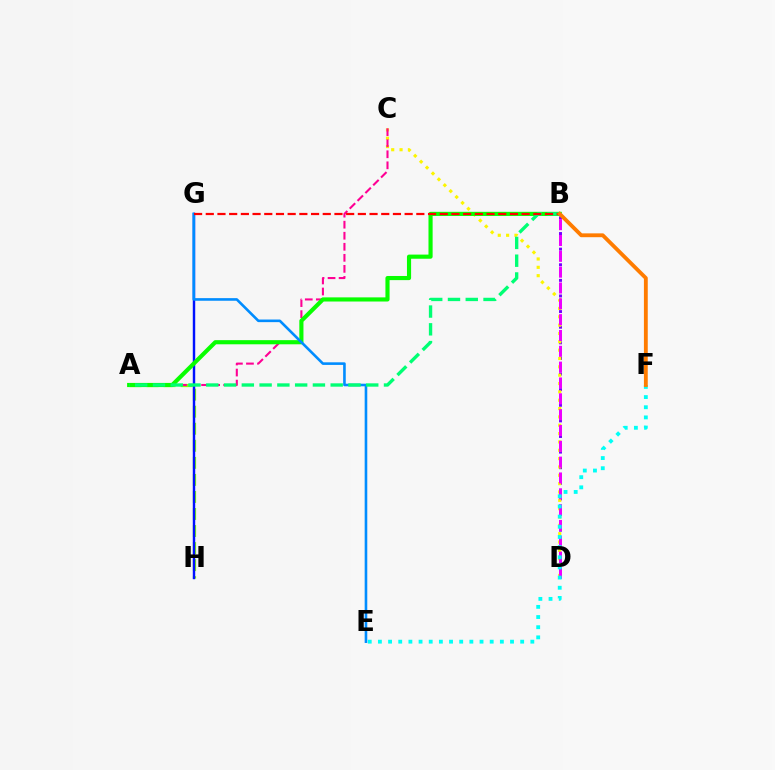{('B', 'D'): [{'color': '#7200ff', 'line_style': 'dotted', 'thickness': 2.12}, {'color': '#ee00ff', 'line_style': 'dashed', 'thickness': 2.15}], ('A', 'H'): [{'color': '#84ff00', 'line_style': 'dashed', 'thickness': 2.32}], ('C', 'D'): [{'color': '#fcf500', 'line_style': 'dotted', 'thickness': 2.27}], ('A', 'C'): [{'color': '#ff0094', 'line_style': 'dashed', 'thickness': 1.5}], ('G', 'H'): [{'color': '#0010ff', 'line_style': 'solid', 'thickness': 1.75}], ('A', 'B'): [{'color': '#08ff00', 'line_style': 'solid', 'thickness': 2.98}, {'color': '#00ff74', 'line_style': 'dashed', 'thickness': 2.41}], ('E', 'F'): [{'color': '#00fff6', 'line_style': 'dotted', 'thickness': 2.76}], ('E', 'G'): [{'color': '#008cff', 'line_style': 'solid', 'thickness': 1.88}], ('B', 'G'): [{'color': '#ff0000', 'line_style': 'dashed', 'thickness': 1.59}], ('B', 'F'): [{'color': '#ff7c00', 'line_style': 'solid', 'thickness': 2.76}]}